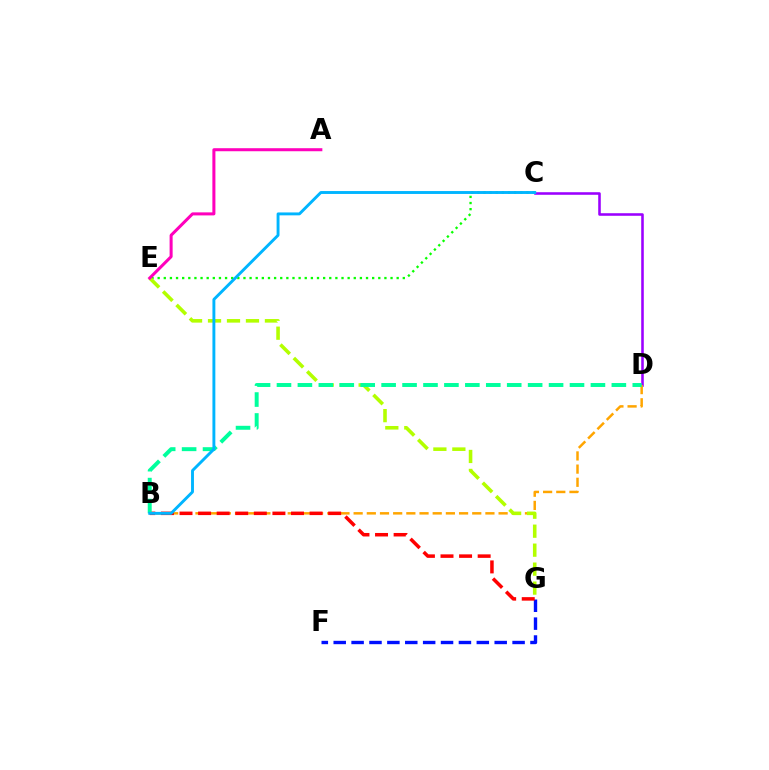{('F', 'G'): [{'color': '#0010ff', 'line_style': 'dashed', 'thickness': 2.43}], ('C', 'E'): [{'color': '#08ff00', 'line_style': 'dotted', 'thickness': 1.67}], ('C', 'D'): [{'color': '#9b00ff', 'line_style': 'solid', 'thickness': 1.85}], ('B', 'D'): [{'color': '#ffa500', 'line_style': 'dashed', 'thickness': 1.79}, {'color': '#00ff9d', 'line_style': 'dashed', 'thickness': 2.84}], ('E', 'G'): [{'color': '#b3ff00', 'line_style': 'dashed', 'thickness': 2.58}], ('B', 'G'): [{'color': '#ff0000', 'line_style': 'dashed', 'thickness': 2.52}], ('A', 'E'): [{'color': '#ff00bd', 'line_style': 'solid', 'thickness': 2.18}], ('B', 'C'): [{'color': '#00b5ff', 'line_style': 'solid', 'thickness': 2.09}]}